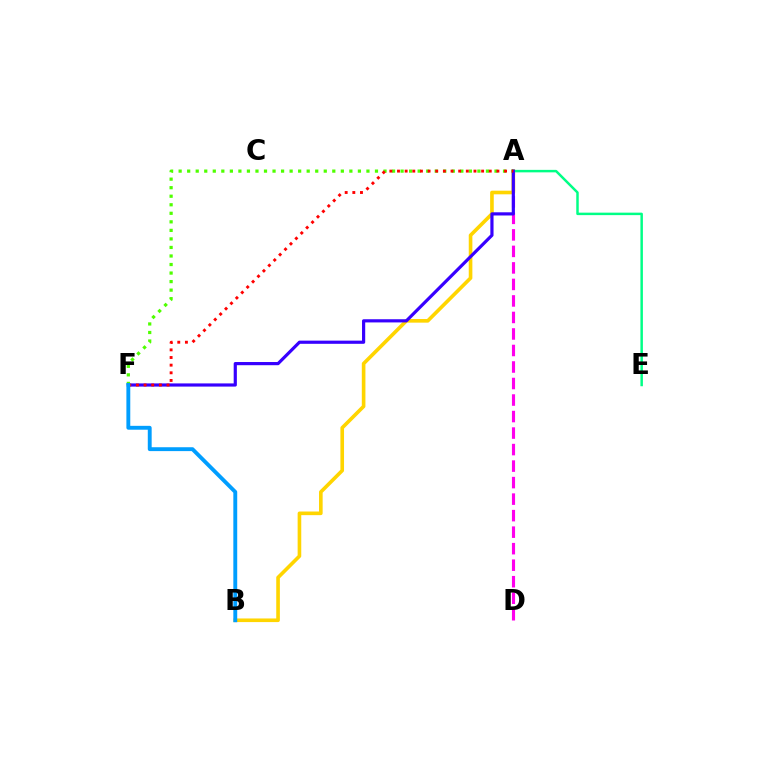{('A', 'D'): [{'color': '#ff00ed', 'line_style': 'dashed', 'thickness': 2.24}], ('A', 'B'): [{'color': '#ffd500', 'line_style': 'solid', 'thickness': 2.61}], ('A', 'F'): [{'color': '#4fff00', 'line_style': 'dotted', 'thickness': 2.32}, {'color': '#3700ff', 'line_style': 'solid', 'thickness': 2.29}, {'color': '#ff0000', 'line_style': 'dotted', 'thickness': 2.08}], ('A', 'E'): [{'color': '#00ff86', 'line_style': 'solid', 'thickness': 1.78}], ('B', 'F'): [{'color': '#009eff', 'line_style': 'solid', 'thickness': 2.79}]}